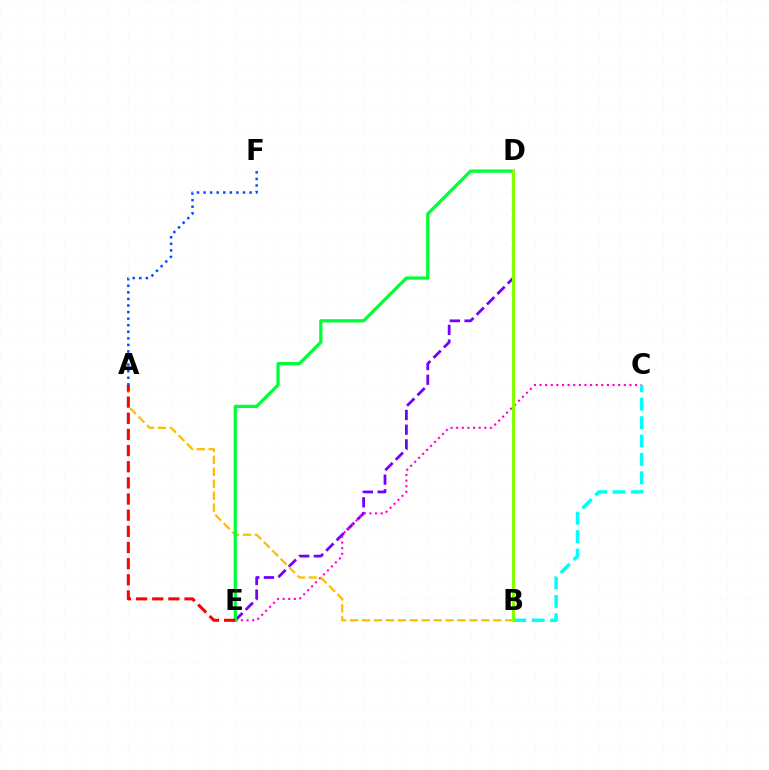{('D', 'E'): [{'color': '#7200ff', 'line_style': 'dashed', 'thickness': 2.0}, {'color': '#00ff39', 'line_style': 'solid', 'thickness': 2.35}], ('C', 'E'): [{'color': '#ff00cf', 'line_style': 'dotted', 'thickness': 1.53}], ('A', 'B'): [{'color': '#ffbd00', 'line_style': 'dashed', 'thickness': 1.62}], ('B', 'C'): [{'color': '#00fff6', 'line_style': 'dashed', 'thickness': 2.5}], ('A', 'E'): [{'color': '#ff0000', 'line_style': 'dashed', 'thickness': 2.19}], ('B', 'D'): [{'color': '#84ff00', 'line_style': 'solid', 'thickness': 2.2}], ('A', 'F'): [{'color': '#004bff', 'line_style': 'dotted', 'thickness': 1.78}]}